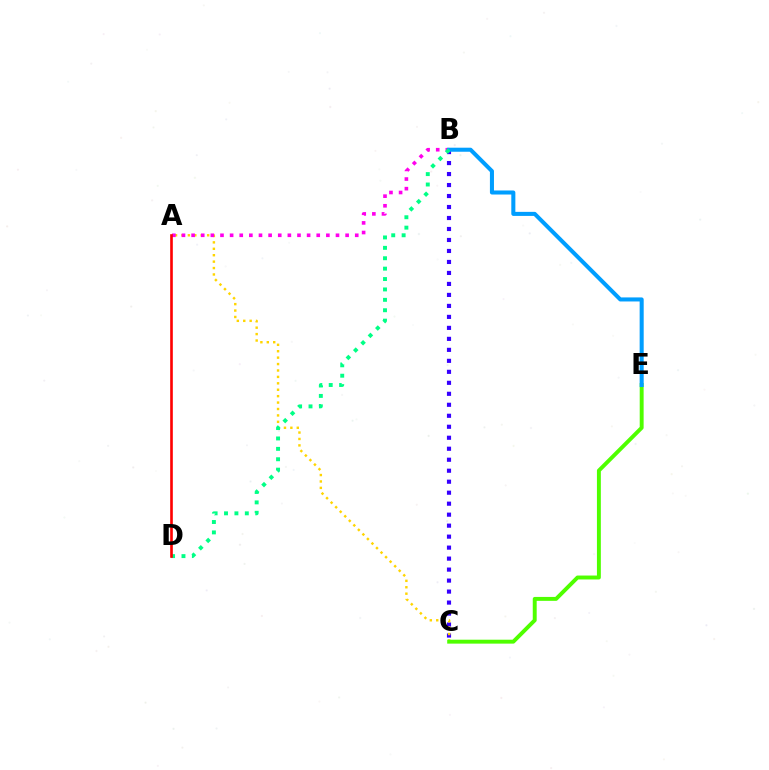{('B', 'C'): [{'color': '#3700ff', 'line_style': 'dotted', 'thickness': 2.99}], ('A', 'C'): [{'color': '#ffd500', 'line_style': 'dotted', 'thickness': 1.74}], ('C', 'E'): [{'color': '#4fff00', 'line_style': 'solid', 'thickness': 2.82}], ('A', 'B'): [{'color': '#ff00ed', 'line_style': 'dotted', 'thickness': 2.62}], ('B', 'E'): [{'color': '#009eff', 'line_style': 'solid', 'thickness': 2.92}], ('B', 'D'): [{'color': '#00ff86', 'line_style': 'dotted', 'thickness': 2.83}], ('A', 'D'): [{'color': '#ff0000', 'line_style': 'solid', 'thickness': 1.89}]}